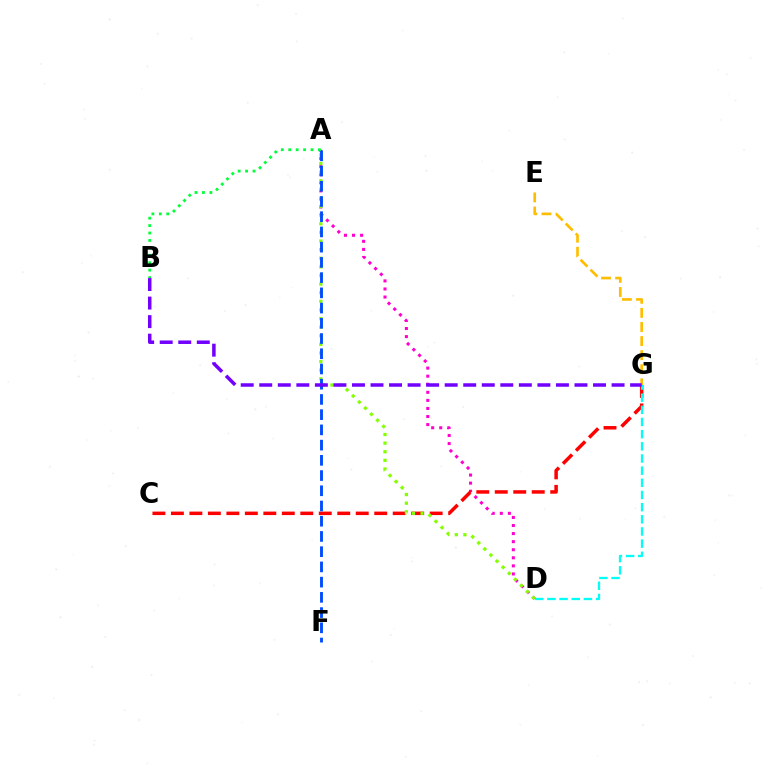{('A', 'D'): [{'color': '#ff00cf', 'line_style': 'dotted', 'thickness': 2.19}, {'color': '#84ff00', 'line_style': 'dotted', 'thickness': 2.34}], ('C', 'G'): [{'color': '#ff0000', 'line_style': 'dashed', 'thickness': 2.51}], ('A', 'F'): [{'color': '#004bff', 'line_style': 'dashed', 'thickness': 2.07}], ('D', 'G'): [{'color': '#00fff6', 'line_style': 'dashed', 'thickness': 1.65}], ('A', 'B'): [{'color': '#00ff39', 'line_style': 'dotted', 'thickness': 2.02}], ('E', 'G'): [{'color': '#ffbd00', 'line_style': 'dashed', 'thickness': 1.91}], ('B', 'G'): [{'color': '#7200ff', 'line_style': 'dashed', 'thickness': 2.52}]}